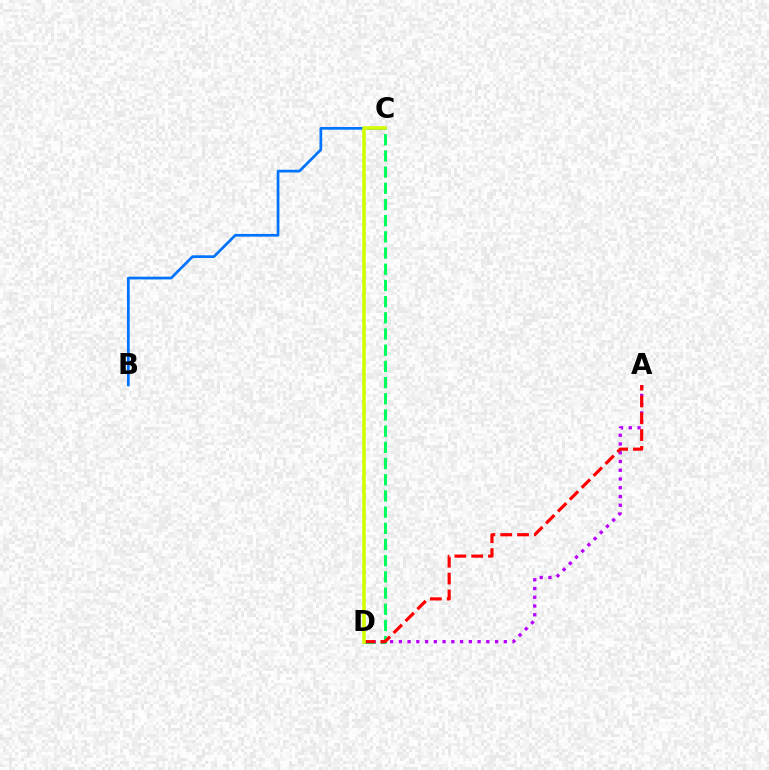{('C', 'D'): [{'color': '#00ff5c', 'line_style': 'dashed', 'thickness': 2.2}, {'color': '#d1ff00', 'line_style': 'solid', 'thickness': 2.57}], ('A', 'D'): [{'color': '#b900ff', 'line_style': 'dotted', 'thickness': 2.38}, {'color': '#ff0000', 'line_style': 'dashed', 'thickness': 2.28}], ('B', 'C'): [{'color': '#0074ff', 'line_style': 'solid', 'thickness': 1.96}]}